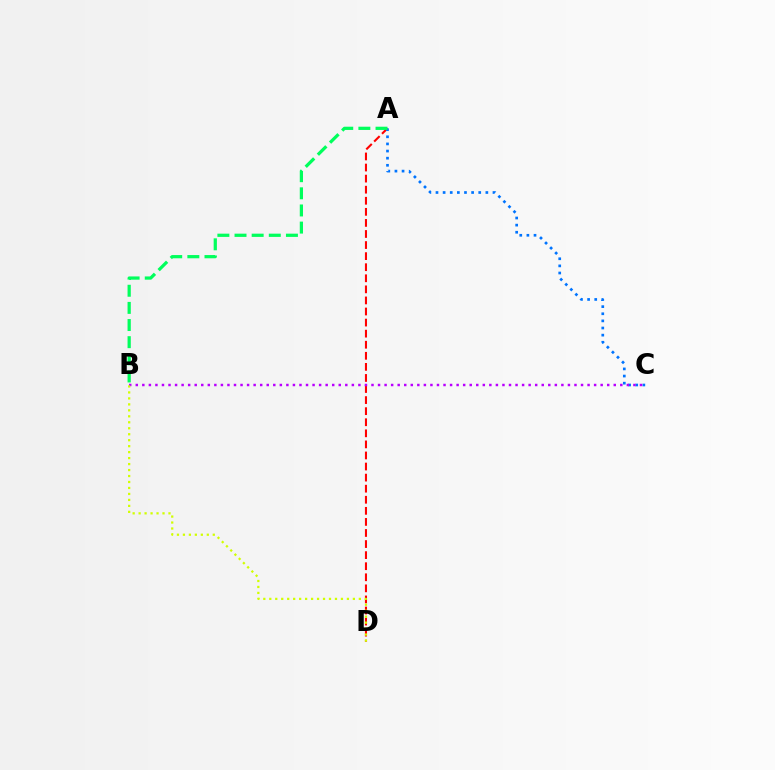{('A', 'D'): [{'color': '#ff0000', 'line_style': 'dashed', 'thickness': 1.5}], ('A', 'C'): [{'color': '#0074ff', 'line_style': 'dotted', 'thickness': 1.94}], ('B', 'C'): [{'color': '#b900ff', 'line_style': 'dotted', 'thickness': 1.78}], ('A', 'B'): [{'color': '#00ff5c', 'line_style': 'dashed', 'thickness': 2.33}], ('B', 'D'): [{'color': '#d1ff00', 'line_style': 'dotted', 'thickness': 1.62}]}